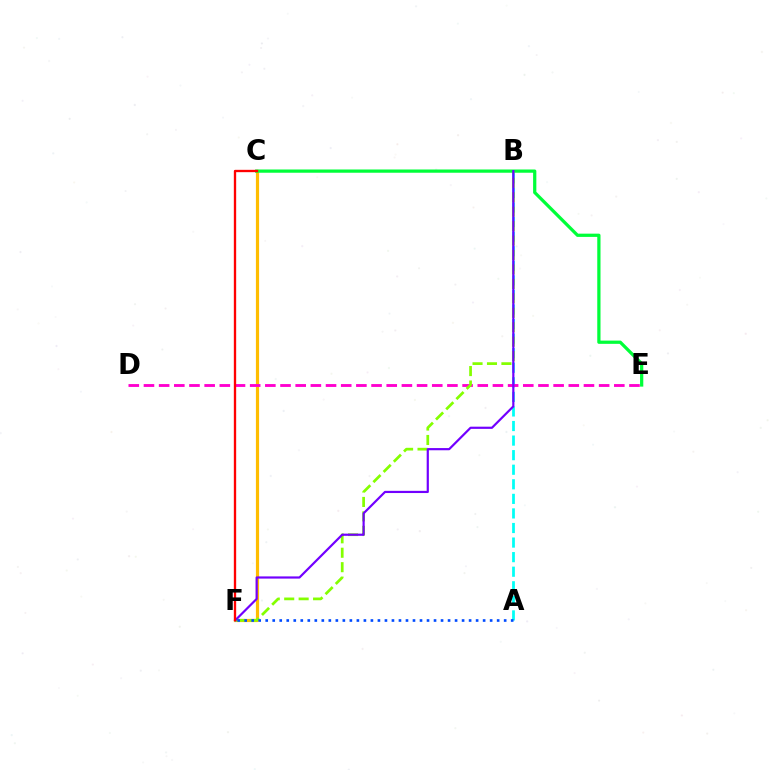{('C', 'F'): [{'color': '#ffbd00', 'line_style': 'solid', 'thickness': 2.29}, {'color': '#ff0000', 'line_style': 'solid', 'thickness': 1.68}], ('A', 'B'): [{'color': '#00fff6', 'line_style': 'dashed', 'thickness': 1.98}], ('D', 'E'): [{'color': '#ff00cf', 'line_style': 'dashed', 'thickness': 2.06}], ('B', 'F'): [{'color': '#84ff00', 'line_style': 'dashed', 'thickness': 1.96}, {'color': '#7200ff', 'line_style': 'solid', 'thickness': 1.58}], ('C', 'E'): [{'color': '#00ff39', 'line_style': 'solid', 'thickness': 2.34}], ('A', 'F'): [{'color': '#004bff', 'line_style': 'dotted', 'thickness': 1.91}]}